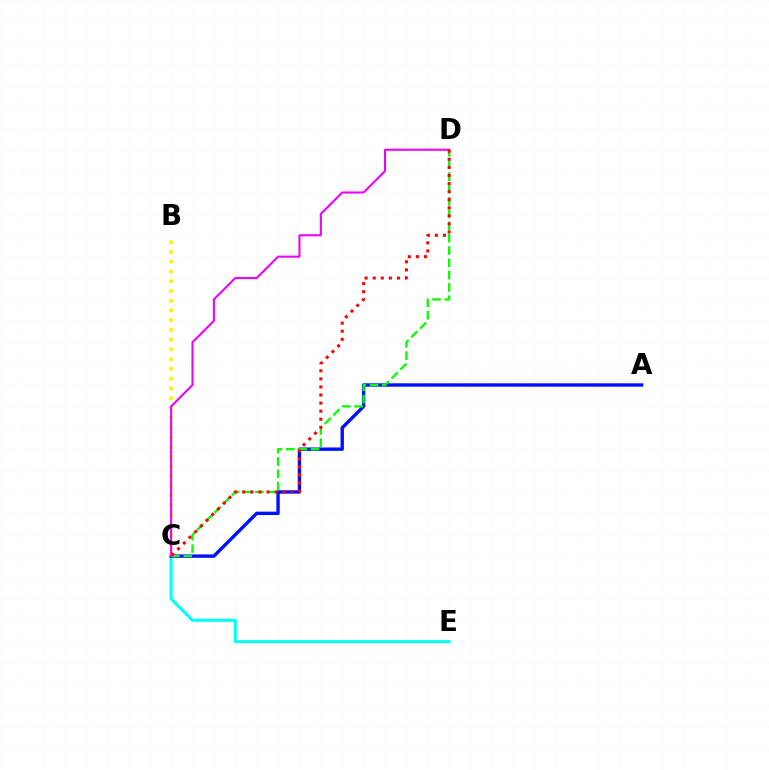{('C', 'E'): [{'color': '#00fff6', 'line_style': 'solid', 'thickness': 2.17}], ('A', 'C'): [{'color': '#0010ff', 'line_style': 'solid', 'thickness': 2.44}], ('C', 'D'): [{'color': '#08ff00', 'line_style': 'dashed', 'thickness': 1.67}, {'color': '#ee00ff', 'line_style': 'solid', 'thickness': 1.5}, {'color': '#ff0000', 'line_style': 'dotted', 'thickness': 2.19}], ('B', 'C'): [{'color': '#fcf500', 'line_style': 'dotted', 'thickness': 2.65}]}